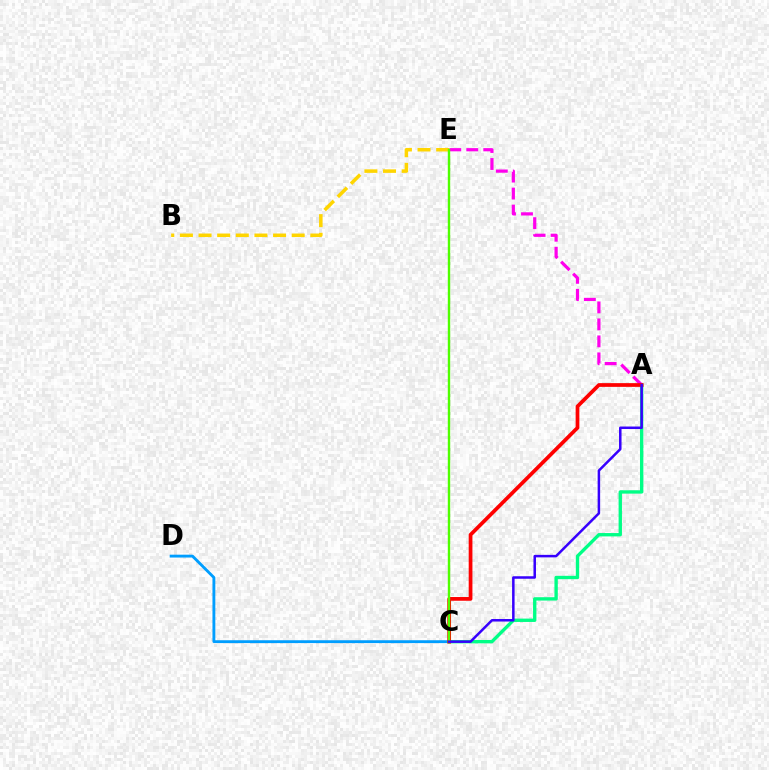{('B', 'E'): [{'color': '#ffd500', 'line_style': 'dashed', 'thickness': 2.53}], ('A', 'C'): [{'color': '#00ff86', 'line_style': 'solid', 'thickness': 2.41}, {'color': '#ff0000', 'line_style': 'solid', 'thickness': 2.68}, {'color': '#3700ff', 'line_style': 'solid', 'thickness': 1.8}], ('A', 'E'): [{'color': '#ff00ed', 'line_style': 'dashed', 'thickness': 2.31}], ('C', 'D'): [{'color': '#009eff', 'line_style': 'solid', 'thickness': 2.05}], ('C', 'E'): [{'color': '#4fff00', 'line_style': 'solid', 'thickness': 1.73}]}